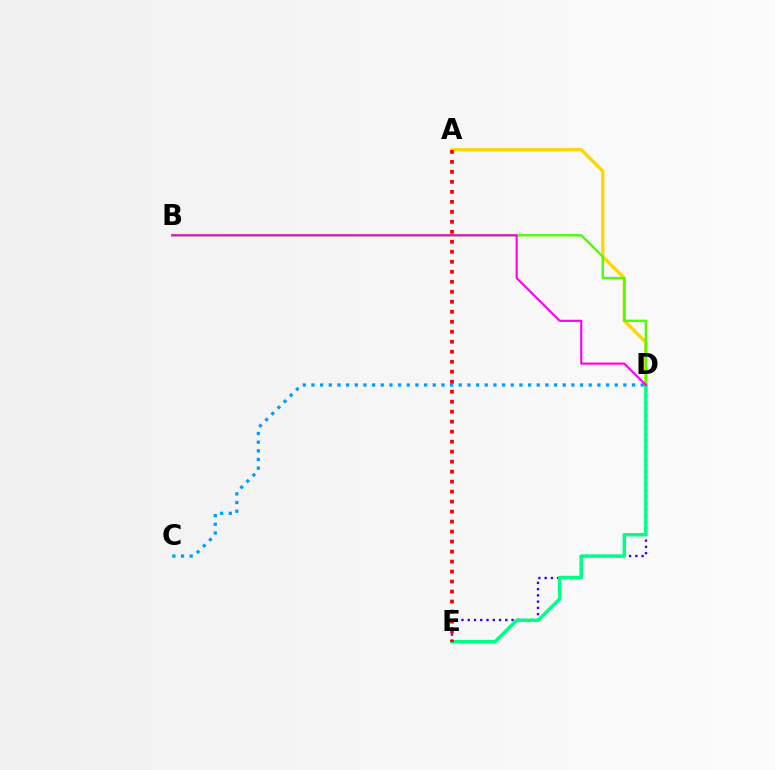{('D', 'E'): [{'color': '#3700ff', 'line_style': 'dotted', 'thickness': 1.7}, {'color': '#00ff86', 'line_style': 'solid', 'thickness': 2.5}], ('A', 'D'): [{'color': '#ffd500', 'line_style': 'solid', 'thickness': 2.35}], ('C', 'D'): [{'color': '#009eff', 'line_style': 'dotted', 'thickness': 2.35}], ('B', 'D'): [{'color': '#4fff00', 'line_style': 'solid', 'thickness': 1.73}, {'color': '#ff00ed', 'line_style': 'solid', 'thickness': 1.54}], ('A', 'E'): [{'color': '#ff0000', 'line_style': 'dotted', 'thickness': 2.71}]}